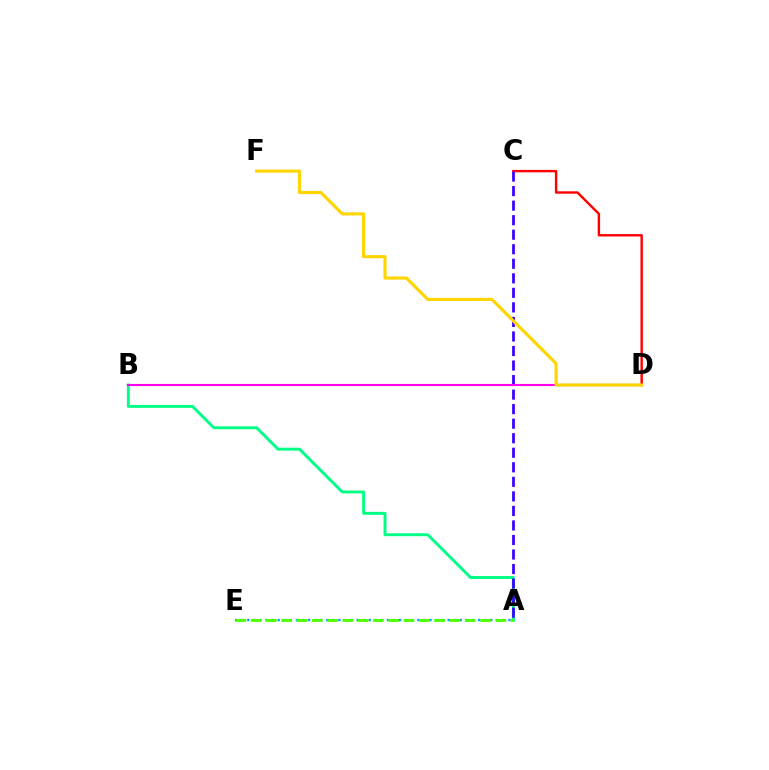{('A', 'B'): [{'color': '#00ff86', 'line_style': 'solid', 'thickness': 2.11}], ('C', 'D'): [{'color': '#ff0000', 'line_style': 'solid', 'thickness': 1.73}], ('A', 'E'): [{'color': '#009eff', 'line_style': 'dotted', 'thickness': 1.65}, {'color': '#4fff00', 'line_style': 'dashed', 'thickness': 2.08}], ('A', 'C'): [{'color': '#3700ff', 'line_style': 'dashed', 'thickness': 1.97}], ('B', 'D'): [{'color': '#ff00ed', 'line_style': 'solid', 'thickness': 1.54}], ('D', 'F'): [{'color': '#ffd500', 'line_style': 'solid', 'thickness': 2.25}]}